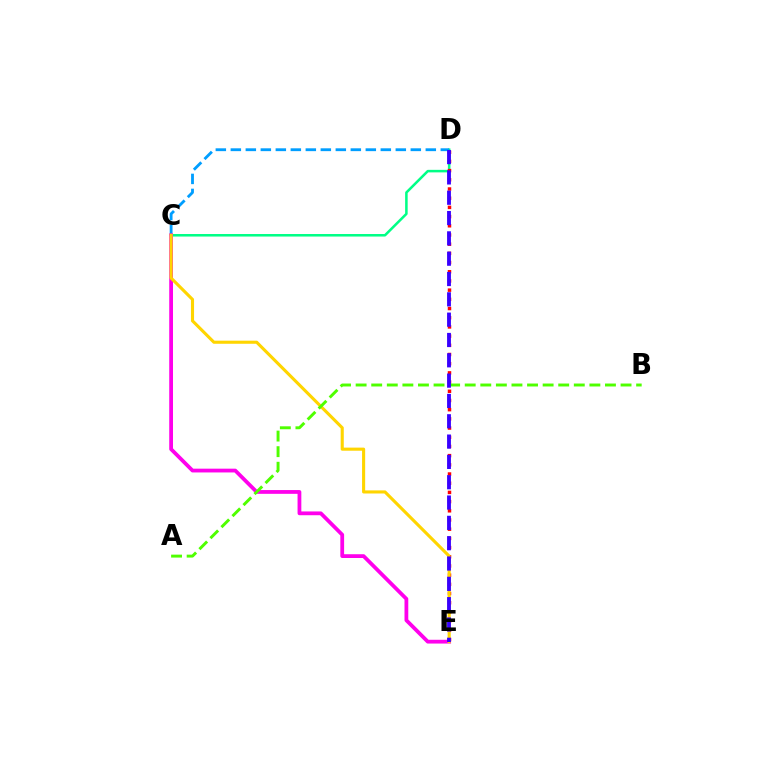{('C', 'D'): [{'color': '#00ff86', 'line_style': 'solid', 'thickness': 1.82}, {'color': '#009eff', 'line_style': 'dashed', 'thickness': 2.04}], ('D', 'E'): [{'color': '#ff0000', 'line_style': 'dotted', 'thickness': 2.5}, {'color': '#3700ff', 'line_style': 'dashed', 'thickness': 2.76}], ('C', 'E'): [{'color': '#ff00ed', 'line_style': 'solid', 'thickness': 2.72}, {'color': '#ffd500', 'line_style': 'solid', 'thickness': 2.23}], ('A', 'B'): [{'color': '#4fff00', 'line_style': 'dashed', 'thickness': 2.12}]}